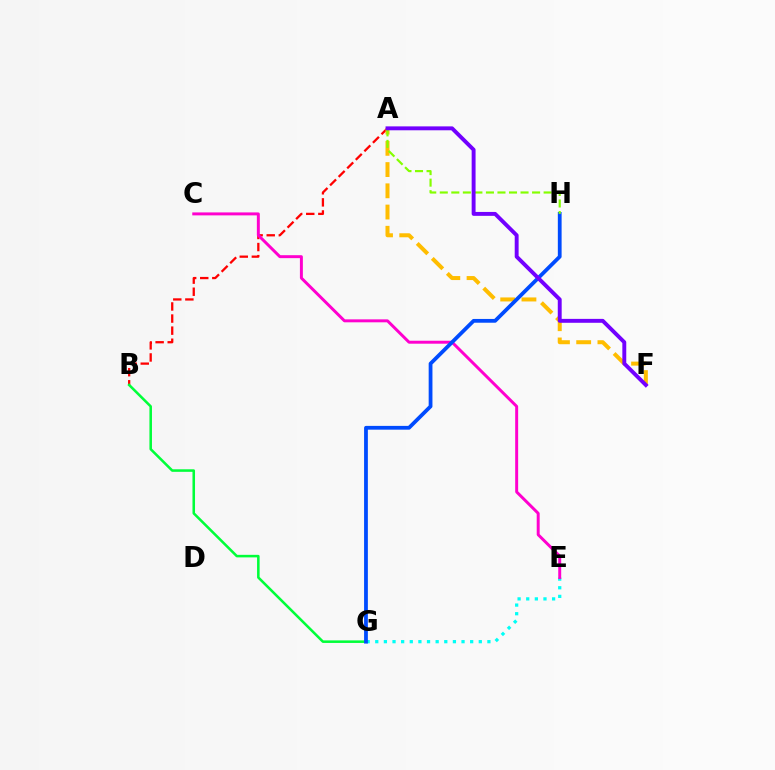{('A', 'B'): [{'color': '#ff0000', 'line_style': 'dashed', 'thickness': 1.64}], ('E', 'G'): [{'color': '#00fff6', 'line_style': 'dotted', 'thickness': 2.34}], ('A', 'F'): [{'color': '#ffbd00', 'line_style': 'dashed', 'thickness': 2.88}, {'color': '#7200ff', 'line_style': 'solid', 'thickness': 2.81}], ('C', 'E'): [{'color': '#ff00cf', 'line_style': 'solid', 'thickness': 2.13}], ('B', 'G'): [{'color': '#00ff39', 'line_style': 'solid', 'thickness': 1.83}], ('G', 'H'): [{'color': '#004bff', 'line_style': 'solid', 'thickness': 2.72}], ('A', 'H'): [{'color': '#84ff00', 'line_style': 'dashed', 'thickness': 1.57}]}